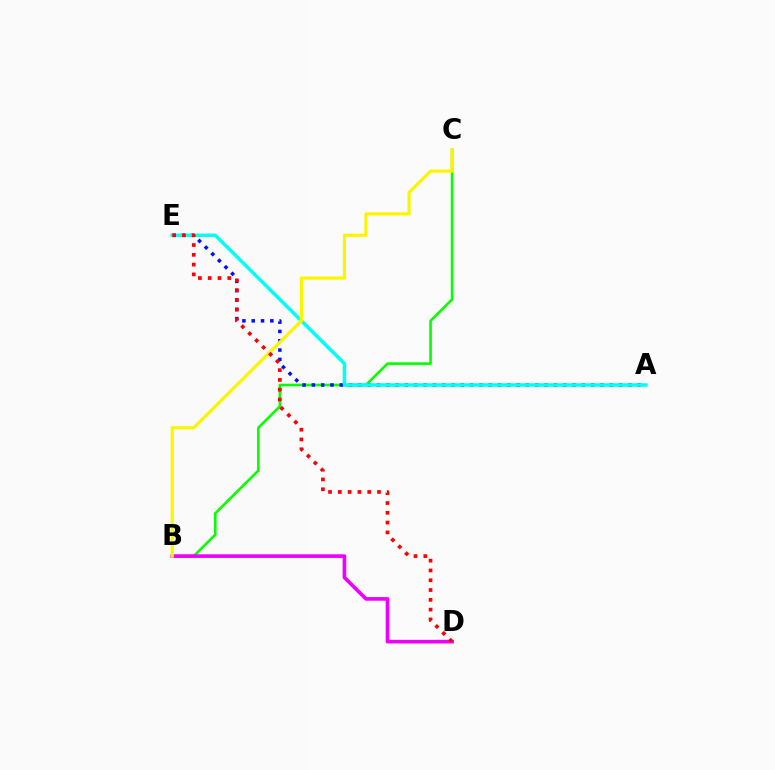{('B', 'C'): [{'color': '#08ff00', 'line_style': 'solid', 'thickness': 1.88}, {'color': '#fcf500', 'line_style': 'solid', 'thickness': 2.31}], ('A', 'E'): [{'color': '#0010ff', 'line_style': 'dotted', 'thickness': 2.53}, {'color': '#00fff6', 'line_style': 'solid', 'thickness': 2.52}], ('B', 'D'): [{'color': '#ee00ff', 'line_style': 'solid', 'thickness': 2.62}], ('D', 'E'): [{'color': '#ff0000', 'line_style': 'dotted', 'thickness': 2.66}]}